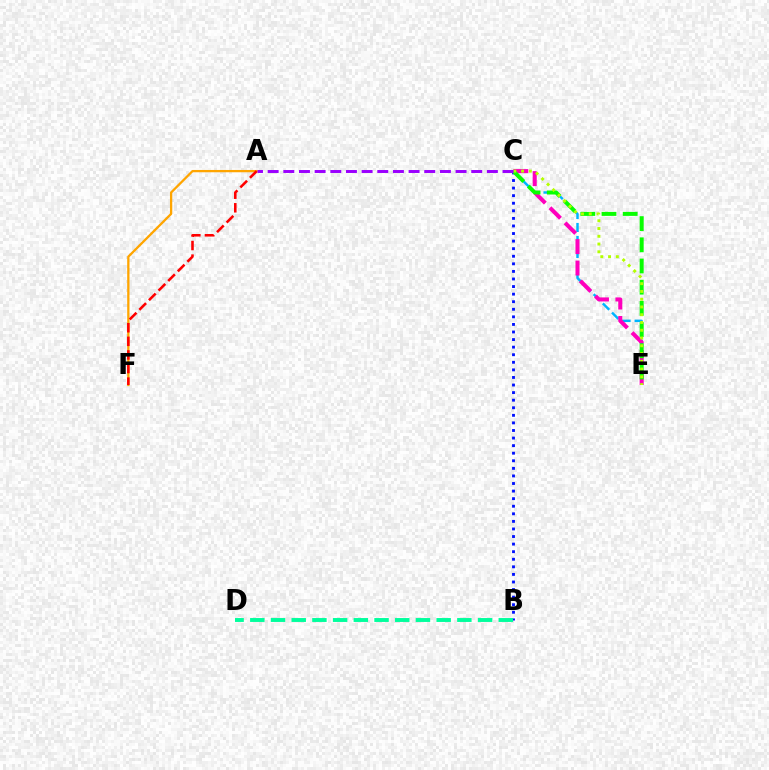{('A', 'F'): [{'color': '#ffa500', 'line_style': 'solid', 'thickness': 1.65}, {'color': '#ff0000', 'line_style': 'dashed', 'thickness': 1.85}], ('B', 'C'): [{'color': '#0010ff', 'line_style': 'dotted', 'thickness': 2.06}], ('C', 'E'): [{'color': '#00b5ff', 'line_style': 'dashed', 'thickness': 1.76}, {'color': '#ff00bd', 'line_style': 'dashed', 'thickness': 2.91}, {'color': '#08ff00', 'line_style': 'dashed', 'thickness': 2.88}, {'color': '#b3ff00', 'line_style': 'dotted', 'thickness': 2.11}], ('B', 'D'): [{'color': '#00ff9d', 'line_style': 'dashed', 'thickness': 2.81}], ('A', 'C'): [{'color': '#9b00ff', 'line_style': 'dashed', 'thickness': 2.13}]}